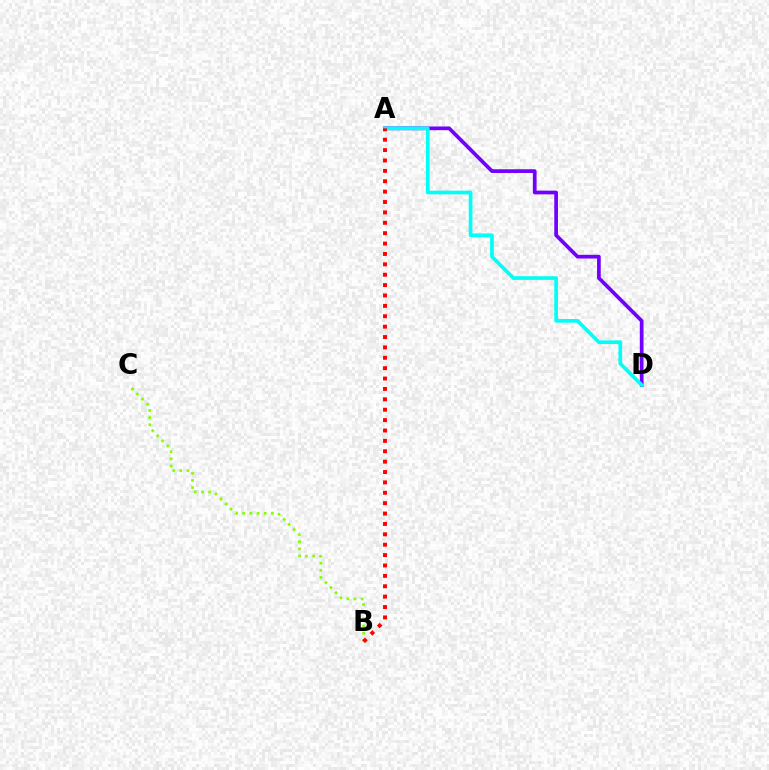{('B', 'C'): [{'color': '#84ff00', 'line_style': 'dotted', 'thickness': 1.94}], ('A', 'D'): [{'color': '#7200ff', 'line_style': 'solid', 'thickness': 2.68}, {'color': '#00fff6', 'line_style': 'solid', 'thickness': 2.65}], ('A', 'B'): [{'color': '#ff0000', 'line_style': 'dotted', 'thickness': 2.82}]}